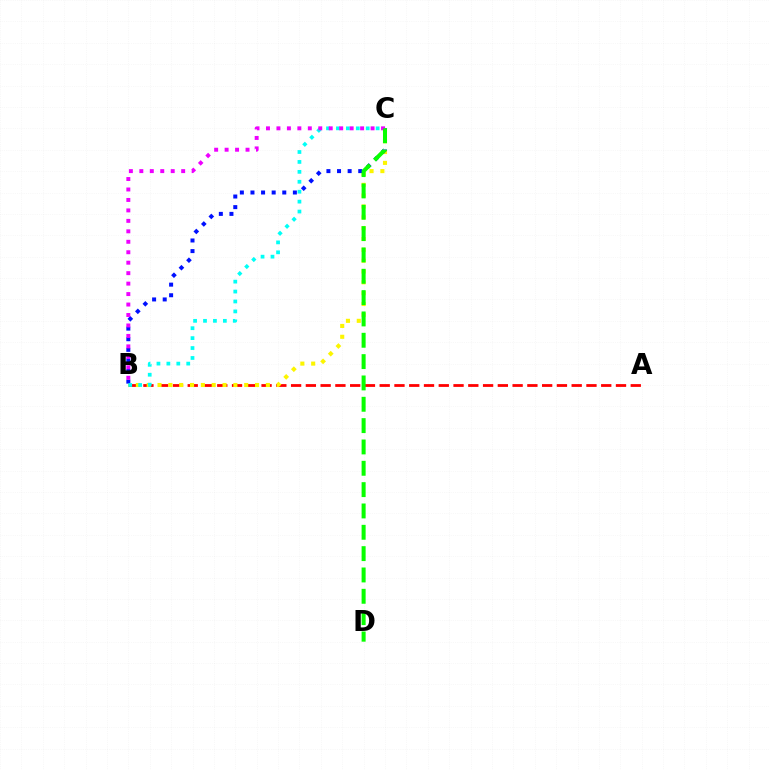{('A', 'B'): [{'color': '#ff0000', 'line_style': 'dashed', 'thickness': 2.01}], ('B', 'C'): [{'color': '#fcf500', 'line_style': 'dotted', 'thickness': 2.94}, {'color': '#0010ff', 'line_style': 'dotted', 'thickness': 2.88}, {'color': '#00fff6', 'line_style': 'dotted', 'thickness': 2.7}, {'color': '#ee00ff', 'line_style': 'dotted', 'thickness': 2.84}], ('C', 'D'): [{'color': '#08ff00', 'line_style': 'dashed', 'thickness': 2.9}]}